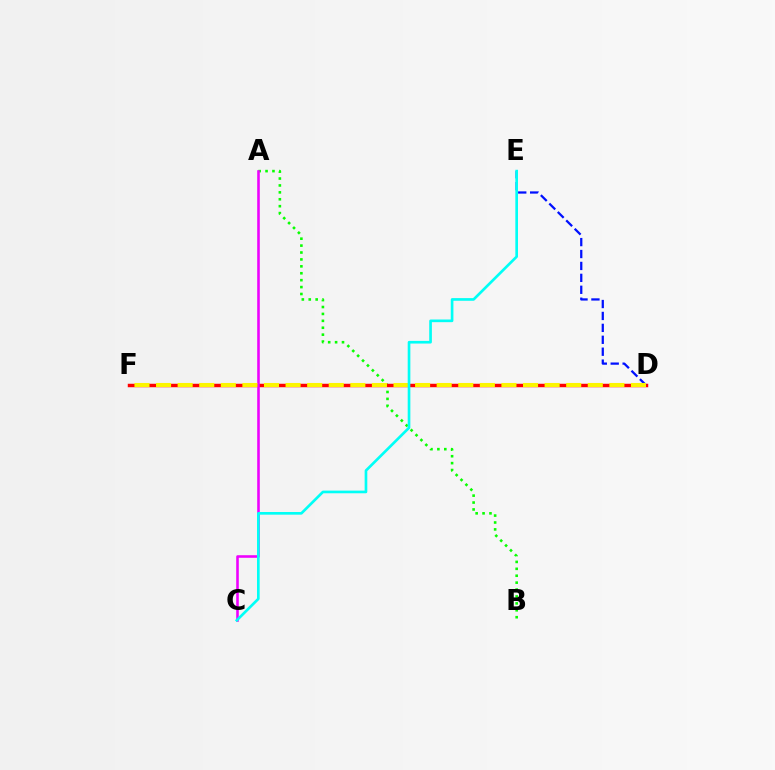{('A', 'B'): [{'color': '#08ff00', 'line_style': 'dotted', 'thickness': 1.88}], ('D', 'F'): [{'color': '#ff0000', 'line_style': 'solid', 'thickness': 2.5}, {'color': '#fcf500', 'line_style': 'dashed', 'thickness': 2.93}], ('D', 'E'): [{'color': '#0010ff', 'line_style': 'dashed', 'thickness': 1.62}], ('A', 'C'): [{'color': '#ee00ff', 'line_style': 'solid', 'thickness': 1.86}], ('C', 'E'): [{'color': '#00fff6', 'line_style': 'solid', 'thickness': 1.92}]}